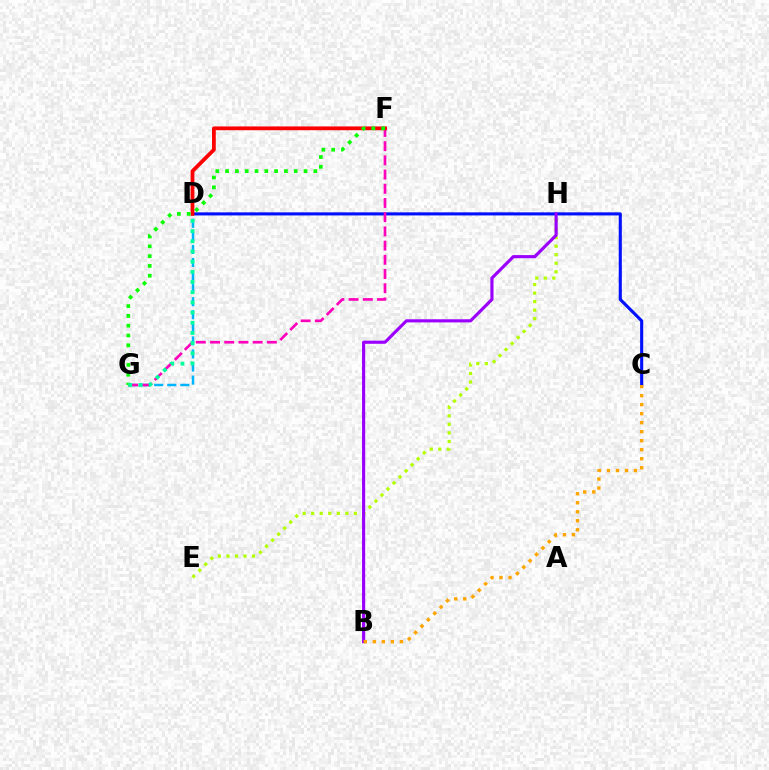{('D', 'G'): [{'color': '#00b5ff', 'line_style': 'dashed', 'thickness': 1.78}, {'color': '#00ff9d', 'line_style': 'dotted', 'thickness': 2.77}], ('C', 'D'): [{'color': '#0010ff', 'line_style': 'solid', 'thickness': 2.23}], ('E', 'H'): [{'color': '#b3ff00', 'line_style': 'dotted', 'thickness': 2.32}], ('B', 'H'): [{'color': '#9b00ff', 'line_style': 'solid', 'thickness': 2.26}], ('F', 'G'): [{'color': '#ff00bd', 'line_style': 'dashed', 'thickness': 1.93}, {'color': '#08ff00', 'line_style': 'dotted', 'thickness': 2.66}], ('B', 'C'): [{'color': '#ffa500', 'line_style': 'dotted', 'thickness': 2.45}], ('D', 'F'): [{'color': '#ff0000', 'line_style': 'solid', 'thickness': 2.72}]}